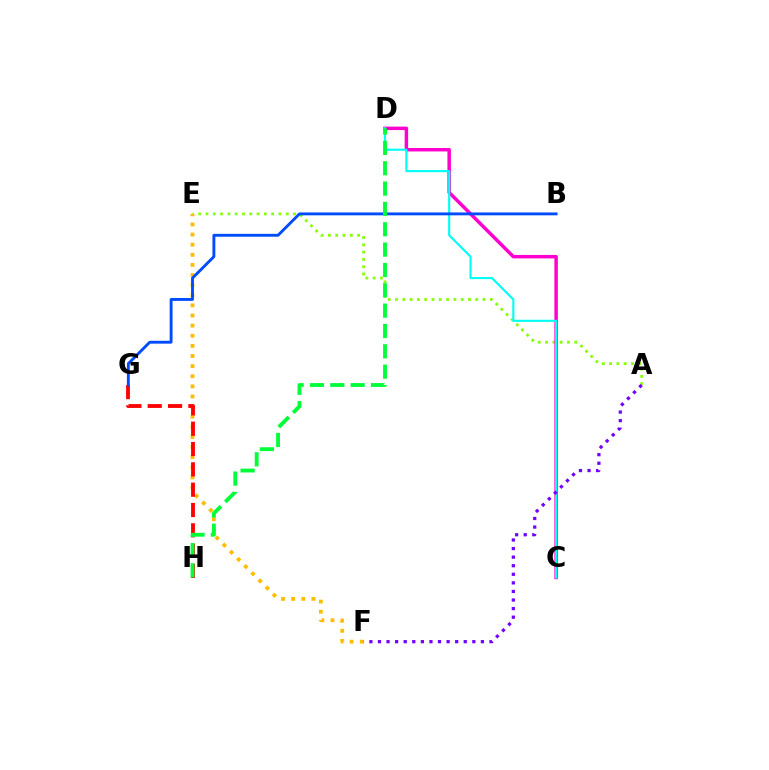{('A', 'E'): [{'color': '#84ff00', 'line_style': 'dotted', 'thickness': 1.98}], ('E', 'F'): [{'color': '#ffbd00', 'line_style': 'dotted', 'thickness': 2.75}], ('C', 'D'): [{'color': '#ff00cf', 'line_style': 'solid', 'thickness': 2.49}, {'color': '#00fff6', 'line_style': 'solid', 'thickness': 1.54}], ('G', 'H'): [{'color': '#ff0000', 'line_style': 'dashed', 'thickness': 2.76}], ('B', 'G'): [{'color': '#004bff', 'line_style': 'solid', 'thickness': 2.07}], ('A', 'F'): [{'color': '#7200ff', 'line_style': 'dotted', 'thickness': 2.33}], ('D', 'H'): [{'color': '#00ff39', 'line_style': 'dashed', 'thickness': 2.76}]}